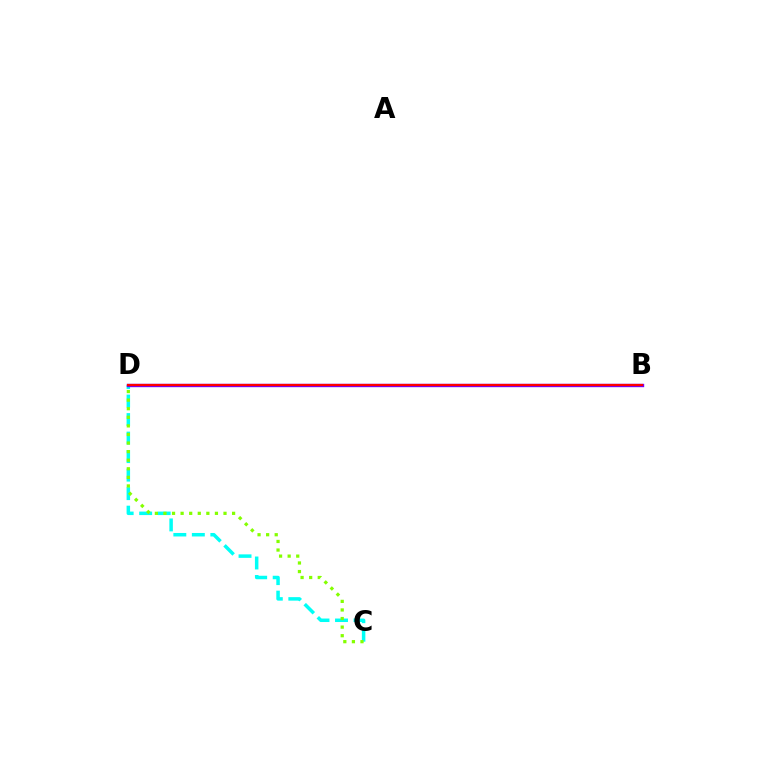{('C', 'D'): [{'color': '#00fff6', 'line_style': 'dashed', 'thickness': 2.52}, {'color': '#84ff00', 'line_style': 'dotted', 'thickness': 2.33}], ('B', 'D'): [{'color': '#7200ff', 'line_style': 'solid', 'thickness': 2.43}, {'color': '#ff0000', 'line_style': 'solid', 'thickness': 1.58}]}